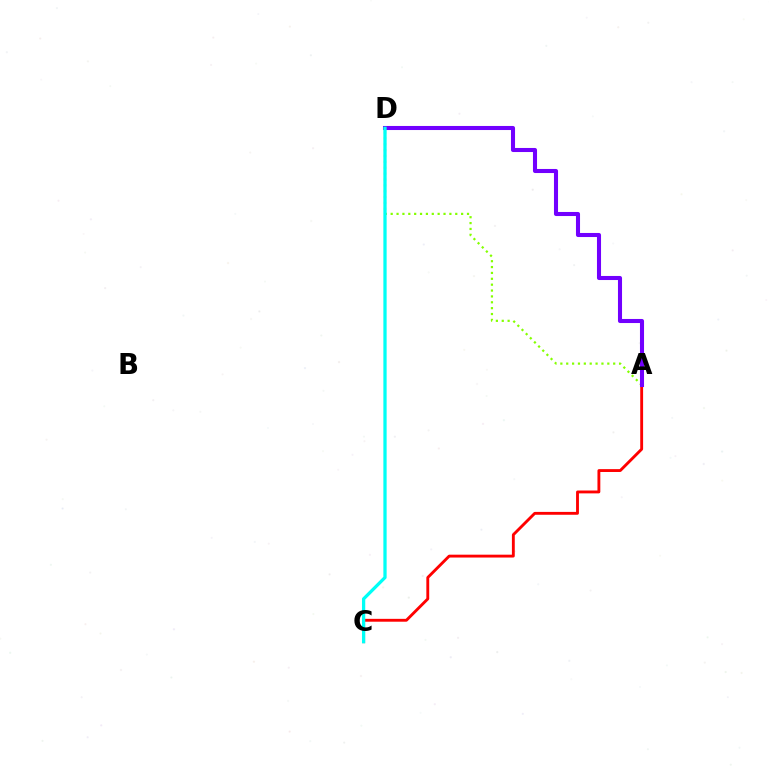{('A', 'D'): [{'color': '#84ff00', 'line_style': 'dotted', 'thickness': 1.6}, {'color': '#7200ff', 'line_style': 'solid', 'thickness': 2.93}], ('A', 'C'): [{'color': '#ff0000', 'line_style': 'solid', 'thickness': 2.06}], ('C', 'D'): [{'color': '#00fff6', 'line_style': 'solid', 'thickness': 2.36}]}